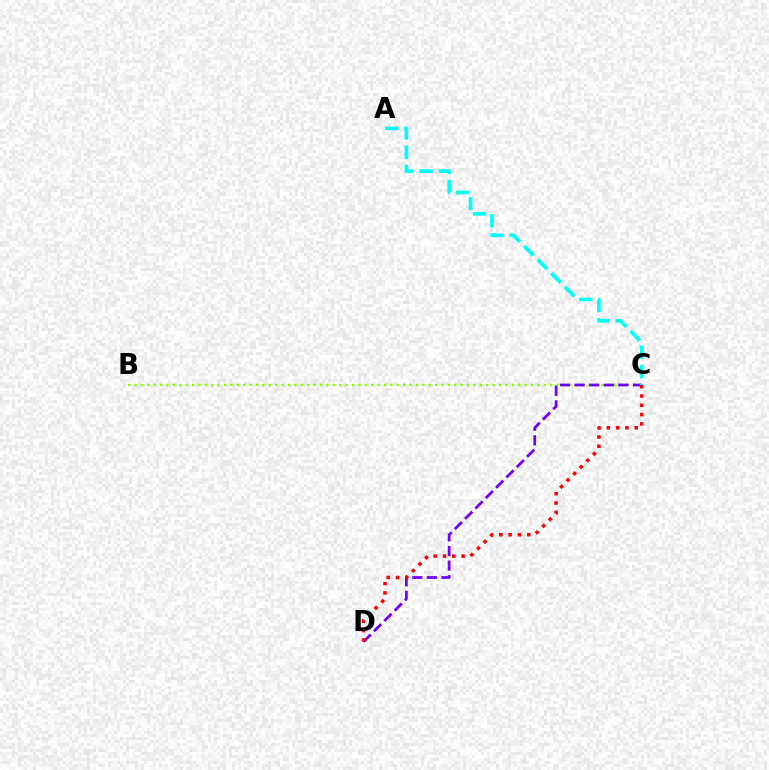{('B', 'C'): [{'color': '#84ff00', 'line_style': 'dotted', 'thickness': 1.74}], ('C', 'D'): [{'color': '#7200ff', 'line_style': 'dashed', 'thickness': 1.98}, {'color': '#ff0000', 'line_style': 'dotted', 'thickness': 2.53}], ('A', 'C'): [{'color': '#00fff6', 'line_style': 'dashed', 'thickness': 2.62}]}